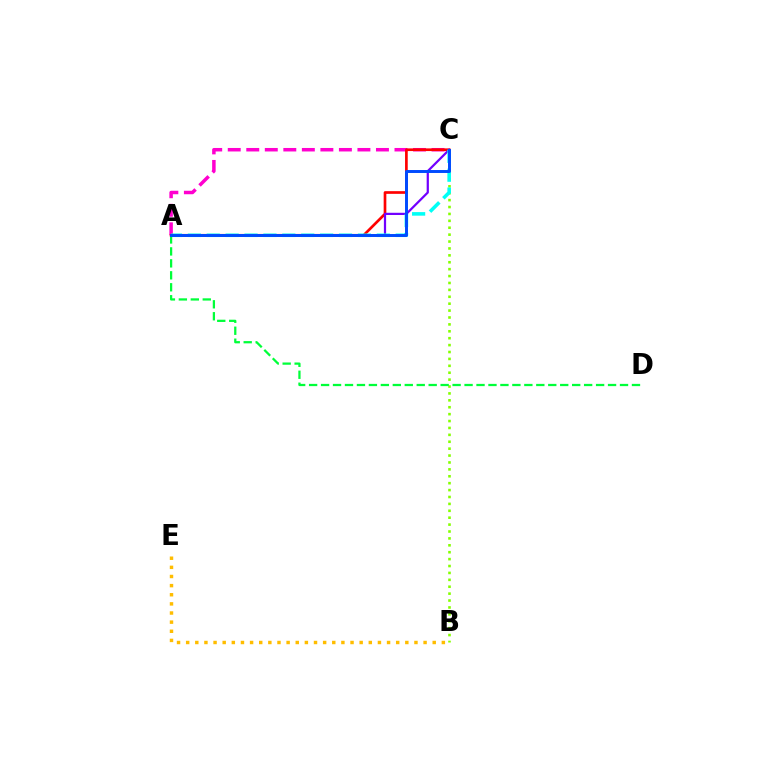{('B', 'C'): [{'color': '#84ff00', 'line_style': 'dotted', 'thickness': 1.88}], ('A', 'C'): [{'color': '#ff00cf', 'line_style': 'dashed', 'thickness': 2.52}, {'color': '#ff0000', 'line_style': 'solid', 'thickness': 1.93}, {'color': '#7200ff', 'line_style': 'solid', 'thickness': 1.6}, {'color': '#00fff6', 'line_style': 'dashed', 'thickness': 2.57}, {'color': '#004bff', 'line_style': 'solid', 'thickness': 2.12}], ('B', 'E'): [{'color': '#ffbd00', 'line_style': 'dotted', 'thickness': 2.48}], ('A', 'D'): [{'color': '#00ff39', 'line_style': 'dashed', 'thickness': 1.62}]}